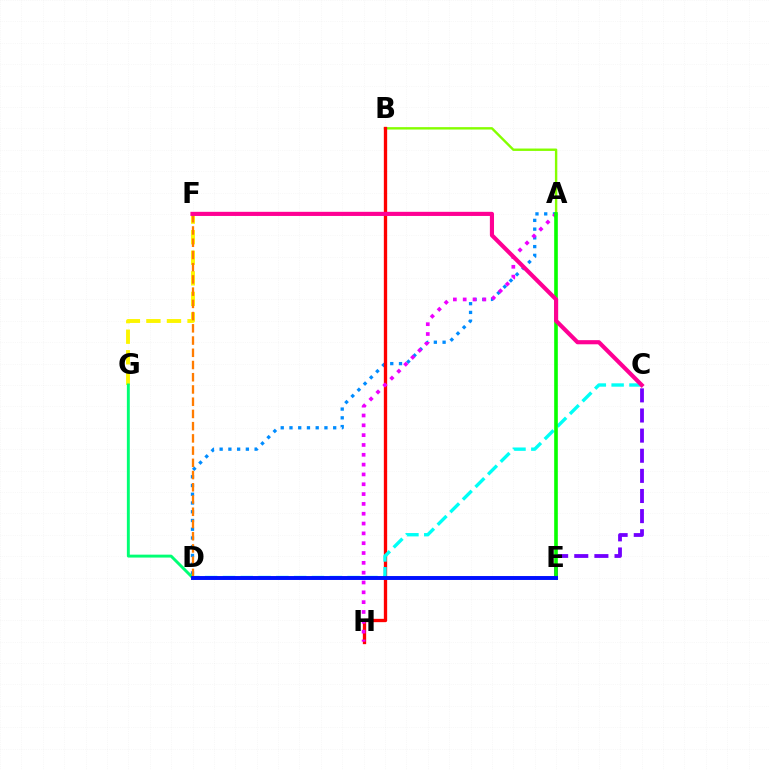{('A', 'B'): [{'color': '#84ff00', 'line_style': 'solid', 'thickness': 1.73}], ('F', 'G'): [{'color': '#fcf500', 'line_style': 'dashed', 'thickness': 2.79}], ('A', 'D'): [{'color': '#008cff', 'line_style': 'dotted', 'thickness': 2.38}], ('B', 'H'): [{'color': '#ff0000', 'line_style': 'solid', 'thickness': 2.39}], ('D', 'G'): [{'color': '#00ff74', 'line_style': 'solid', 'thickness': 2.1}], ('C', 'E'): [{'color': '#7200ff', 'line_style': 'dashed', 'thickness': 2.73}], ('C', 'D'): [{'color': '#00fff6', 'line_style': 'dashed', 'thickness': 2.42}], ('A', 'H'): [{'color': '#ee00ff', 'line_style': 'dotted', 'thickness': 2.67}], ('D', 'F'): [{'color': '#ff7c00', 'line_style': 'dashed', 'thickness': 1.66}], ('A', 'E'): [{'color': '#08ff00', 'line_style': 'solid', 'thickness': 2.62}], ('D', 'E'): [{'color': '#0010ff', 'line_style': 'solid', 'thickness': 2.83}], ('C', 'F'): [{'color': '#ff0094', 'line_style': 'solid', 'thickness': 2.98}]}